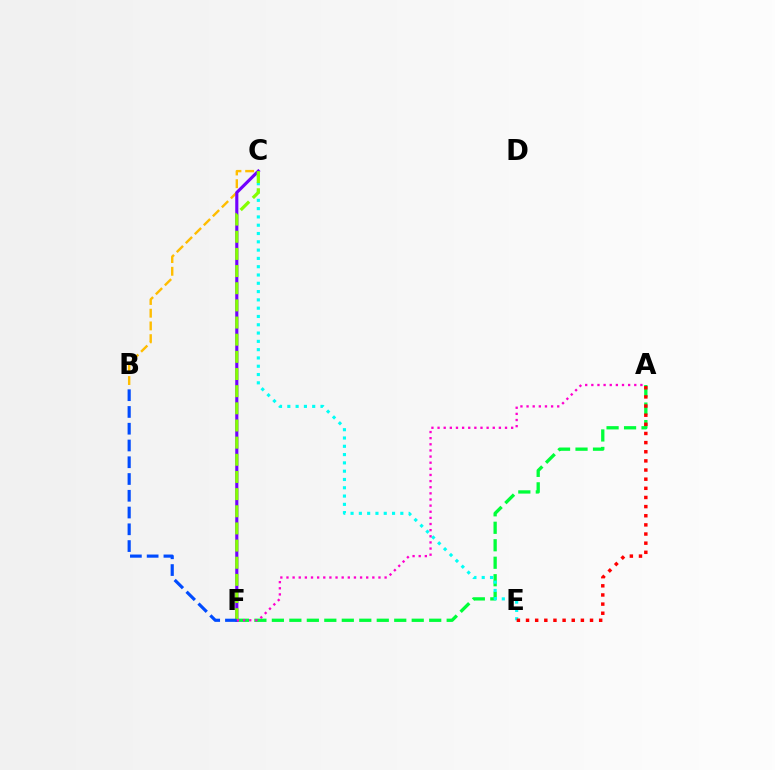{('A', 'F'): [{'color': '#00ff39', 'line_style': 'dashed', 'thickness': 2.37}, {'color': '#ff00cf', 'line_style': 'dotted', 'thickness': 1.67}], ('C', 'E'): [{'color': '#00fff6', 'line_style': 'dotted', 'thickness': 2.25}], ('B', 'C'): [{'color': '#ffbd00', 'line_style': 'dashed', 'thickness': 1.73}], ('C', 'F'): [{'color': '#7200ff', 'line_style': 'solid', 'thickness': 2.25}, {'color': '#84ff00', 'line_style': 'dashed', 'thickness': 2.33}], ('A', 'E'): [{'color': '#ff0000', 'line_style': 'dotted', 'thickness': 2.48}], ('B', 'F'): [{'color': '#004bff', 'line_style': 'dashed', 'thickness': 2.28}]}